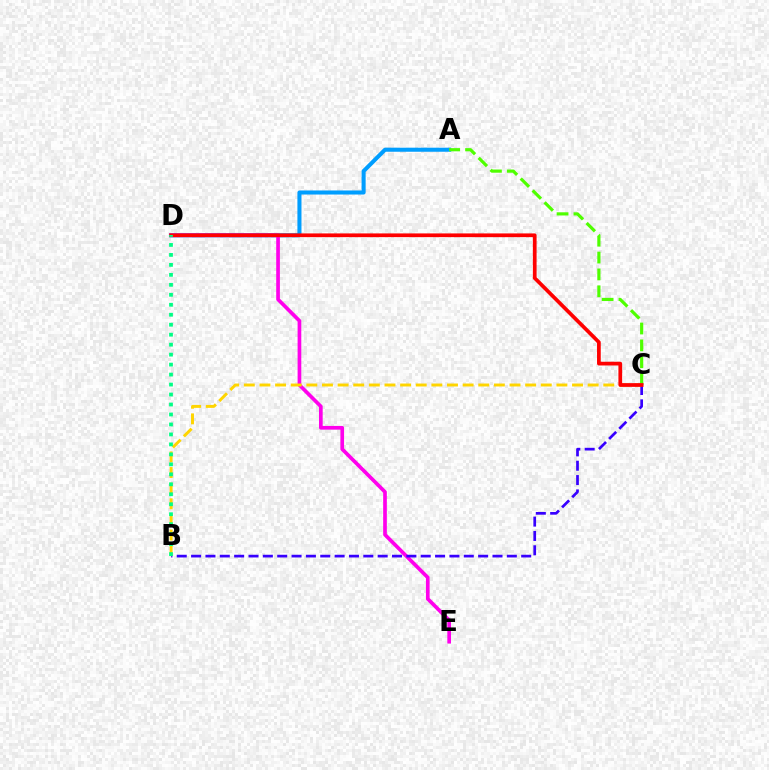{('A', 'D'): [{'color': '#009eff', 'line_style': 'solid', 'thickness': 2.92}], ('D', 'E'): [{'color': '#ff00ed', 'line_style': 'solid', 'thickness': 2.65}], ('A', 'C'): [{'color': '#4fff00', 'line_style': 'dashed', 'thickness': 2.29}], ('B', 'C'): [{'color': '#3700ff', 'line_style': 'dashed', 'thickness': 1.95}, {'color': '#ffd500', 'line_style': 'dashed', 'thickness': 2.12}], ('C', 'D'): [{'color': '#ff0000', 'line_style': 'solid', 'thickness': 2.68}], ('B', 'D'): [{'color': '#00ff86', 'line_style': 'dotted', 'thickness': 2.71}]}